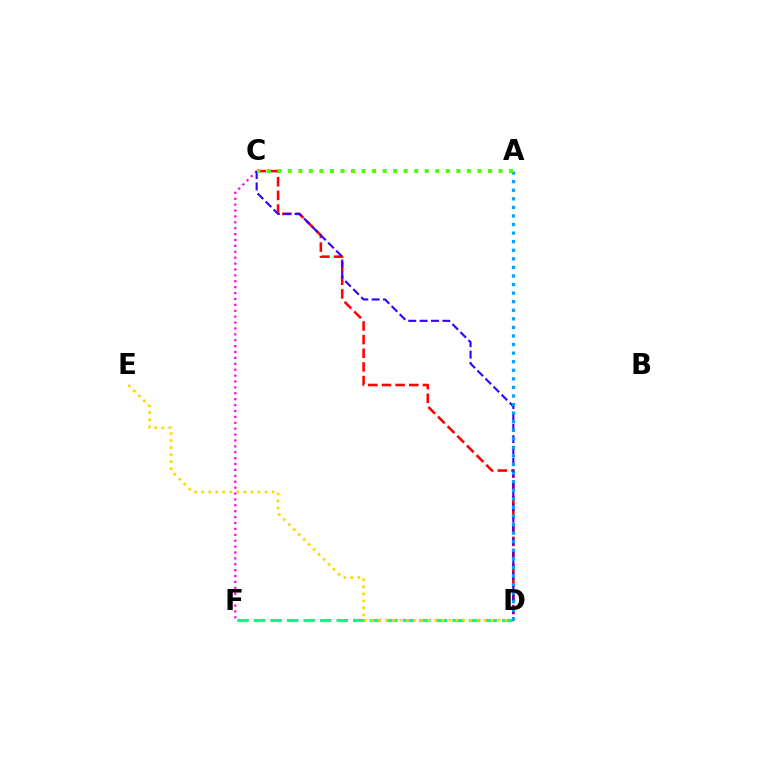{('D', 'F'): [{'color': '#00ff86', 'line_style': 'dashed', 'thickness': 2.25}], ('D', 'E'): [{'color': '#ffd500', 'line_style': 'dotted', 'thickness': 1.91}], ('C', 'F'): [{'color': '#ff00ed', 'line_style': 'dotted', 'thickness': 1.6}], ('C', 'D'): [{'color': '#ff0000', 'line_style': 'dashed', 'thickness': 1.85}, {'color': '#3700ff', 'line_style': 'dashed', 'thickness': 1.54}], ('A', 'D'): [{'color': '#009eff', 'line_style': 'dotted', 'thickness': 2.33}], ('A', 'C'): [{'color': '#4fff00', 'line_style': 'dotted', 'thickness': 2.86}]}